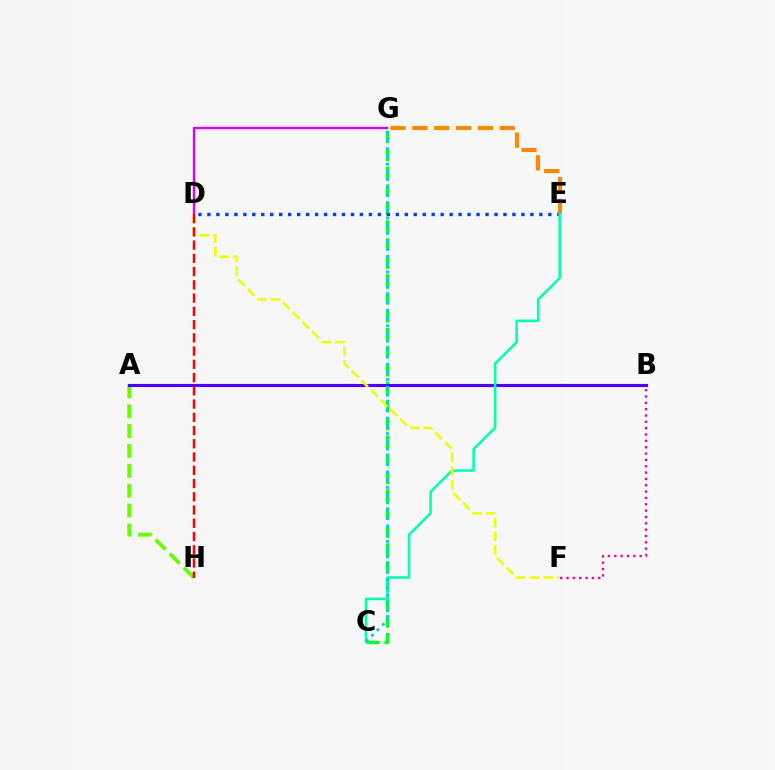{('A', 'H'): [{'color': '#66ff00', 'line_style': 'dashed', 'thickness': 2.7}], ('C', 'G'): [{'color': '#00ff27', 'line_style': 'dashed', 'thickness': 2.44}, {'color': '#00c7ff', 'line_style': 'dotted', 'thickness': 2.09}], ('E', 'G'): [{'color': '#ff8800', 'line_style': 'dashed', 'thickness': 2.97}], ('D', 'G'): [{'color': '#d600ff', 'line_style': 'solid', 'thickness': 1.71}], ('D', 'E'): [{'color': '#003fff', 'line_style': 'dotted', 'thickness': 2.44}], ('A', 'B'): [{'color': '#4f00ff', 'line_style': 'solid', 'thickness': 2.23}], ('C', 'E'): [{'color': '#00ffaf', 'line_style': 'solid', 'thickness': 1.84}], ('D', 'F'): [{'color': '#eeff00', 'line_style': 'dashed', 'thickness': 1.85}], ('D', 'H'): [{'color': '#ff0000', 'line_style': 'dashed', 'thickness': 1.8}], ('B', 'F'): [{'color': '#ff00a0', 'line_style': 'dotted', 'thickness': 1.72}]}